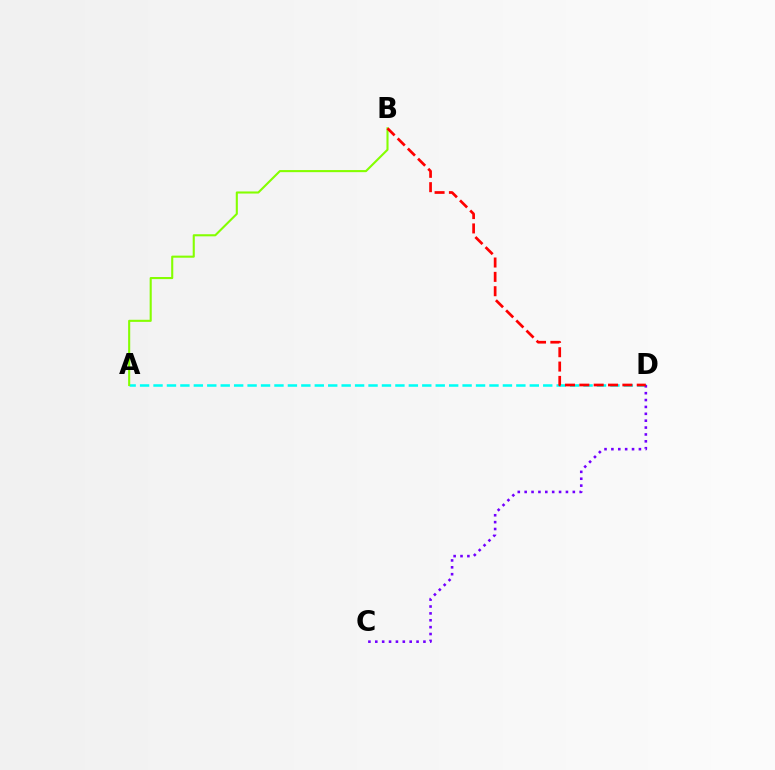{('A', 'D'): [{'color': '#00fff6', 'line_style': 'dashed', 'thickness': 1.83}], ('C', 'D'): [{'color': '#7200ff', 'line_style': 'dotted', 'thickness': 1.87}], ('A', 'B'): [{'color': '#84ff00', 'line_style': 'solid', 'thickness': 1.51}], ('B', 'D'): [{'color': '#ff0000', 'line_style': 'dashed', 'thickness': 1.95}]}